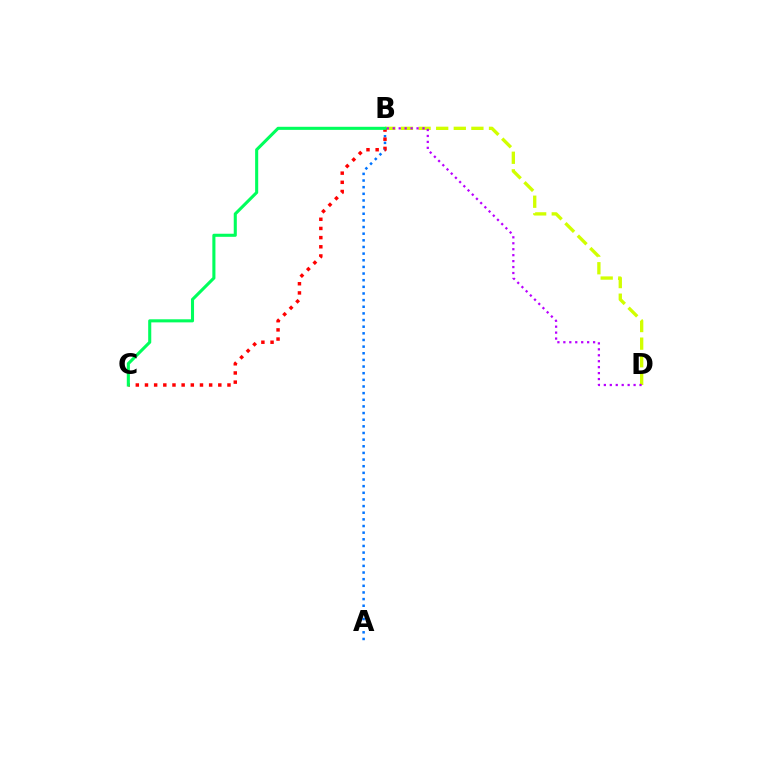{('B', 'D'): [{'color': '#d1ff00', 'line_style': 'dashed', 'thickness': 2.39}, {'color': '#b900ff', 'line_style': 'dotted', 'thickness': 1.62}], ('A', 'B'): [{'color': '#0074ff', 'line_style': 'dotted', 'thickness': 1.81}], ('B', 'C'): [{'color': '#ff0000', 'line_style': 'dotted', 'thickness': 2.49}, {'color': '#00ff5c', 'line_style': 'solid', 'thickness': 2.22}]}